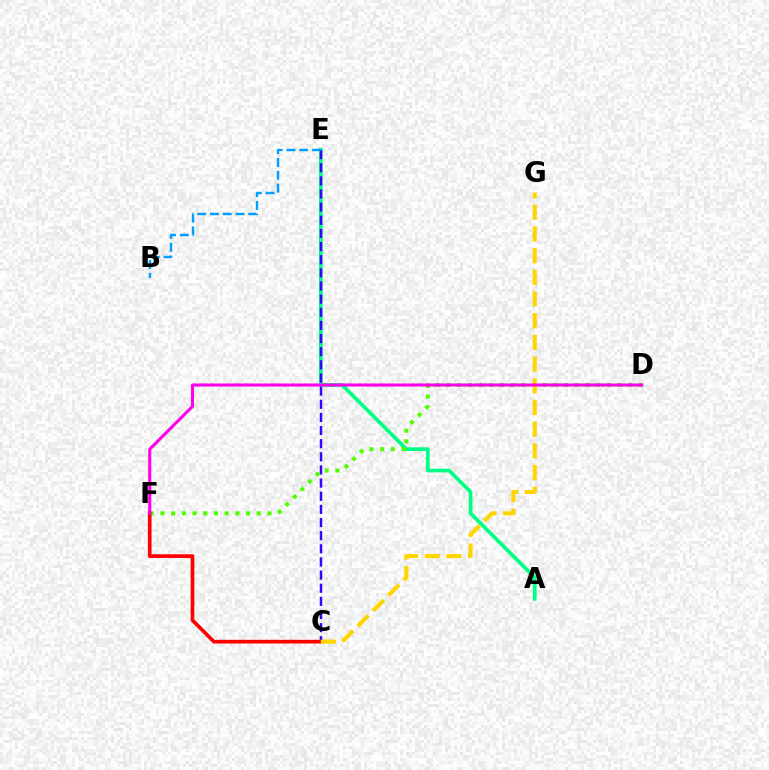{('A', 'E'): [{'color': '#00ff86', 'line_style': 'solid', 'thickness': 2.68}], ('D', 'F'): [{'color': '#4fff00', 'line_style': 'dotted', 'thickness': 2.91}, {'color': '#ff00ed', 'line_style': 'solid', 'thickness': 2.21}], ('C', 'E'): [{'color': '#3700ff', 'line_style': 'dashed', 'thickness': 1.79}], ('B', 'E'): [{'color': '#009eff', 'line_style': 'dashed', 'thickness': 1.74}], ('C', 'F'): [{'color': '#ff0000', 'line_style': 'solid', 'thickness': 2.65}], ('C', 'G'): [{'color': '#ffd500', 'line_style': 'dashed', 'thickness': 2.95}]}